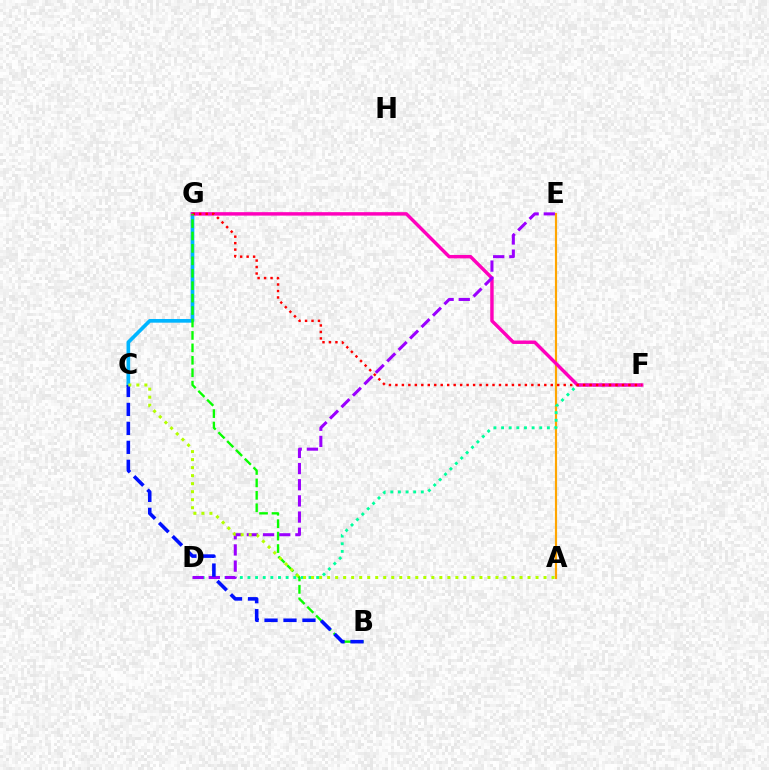{('A', 'E'): [{'color': '#ffa500', 'line_style': 'solid', 'thickness': 1.57}], ('C', 'G'): [{'color': '#00b5ff', 'line_style': 'solid', 'thickness': 2.65}], ('D', 'F'): [{'color': '#00ff9d', 'line_style': 'dotted', 'thickness': 2.07}], ('F', 'G'): [{'color': '#ff00bd', 'line_style': 'solid', 'thickness': 2.48}, {'color': '#ff0000', 'line_style': 'dotted', 'thickness': 1.76}], ('D', 'E'): [{'color': '#9b00ff', 'line_style': 'dashed', 'thickness': 2.2}], ('B', 'G'): [{'color': '#08ff00', 'line_style': 'dashed', 'thickness': 1.69}], ('B', 'C'): [{'color': '#0010ff', 'line_style': 'dashed', 'thickness': 2.58}], ('A', 'C'): [{'color': '#b3ff00', 'line_style': 'dotted', 'thickness': 2.18}]}